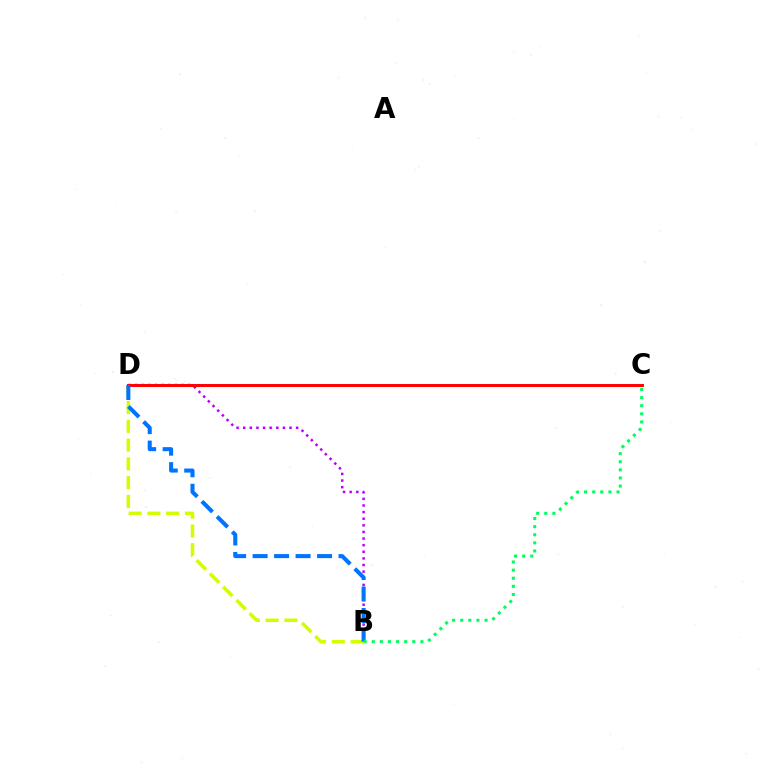{('B', 'D'): [{'color': '#d1ff00', 'line_style': 'dashed', 'thickness': 2.55}, {'color': '#b900ff', 'line_style': 'dotted', 'thickness': 1.8}, {'color': '#0074ff', 'line_style': 'dashed', 'thickness': 2.92}], ('C', 'D'): [{'color': '#ff0000', 'line_style': 'solid', 'thickness': 2.12}], ('B', 'C'): [{'color': '#00ff5c', 'line_style': 'dotted', 'thickness': 2.2}]}